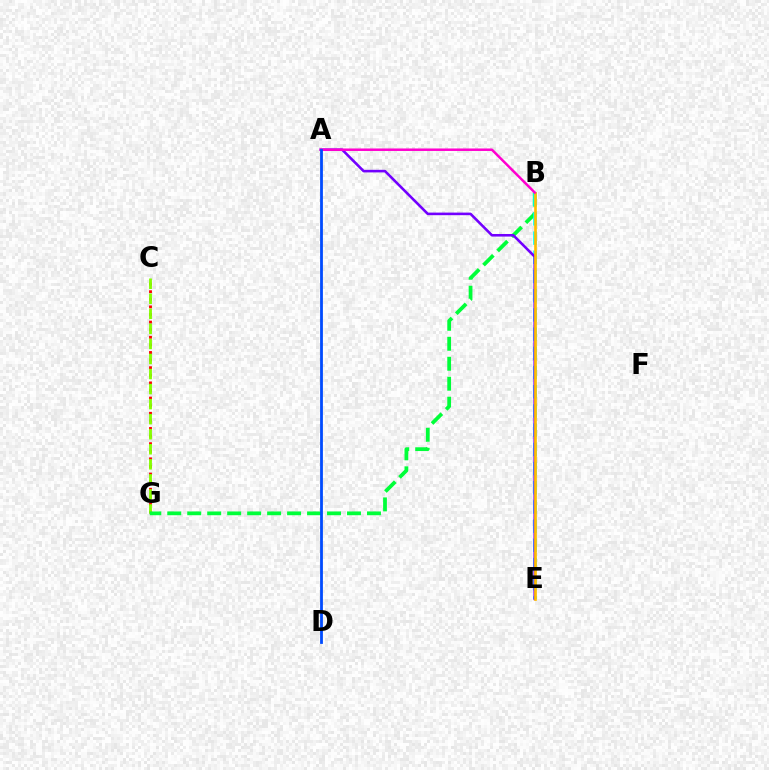{('C', 'G'): [{'color': '#ff0000', 'line_style': 'dotted', 'thickness': 2.06}, {'color': '#84ff00', 'line_style': 'dashed', 'thickness': 2.04}], ('B', 'G'): [{'color': '#00ff39', 'line_style': 'dashed', 'thickness': 2.71}], ('B', 'E'): [{'color': '#00fff6', 'line_style': 'dashed', 'thickness': 2.61}, {'color': '#ffbd00', 'line_style': 'solid', 'thickness': 1.93}], ('A', 'E'): [{'color': '#7200ff', 'line_style': 'solid', 'thickness': 1.86}], ('A', 'B'): [{'color': '#ff00cf', 'line_style': 'solid', 'thickness': 1.8}], ('A', 'D'): [{'color': '#004bff', 'line_style': 'solid', 'thickness': 2.01}]}